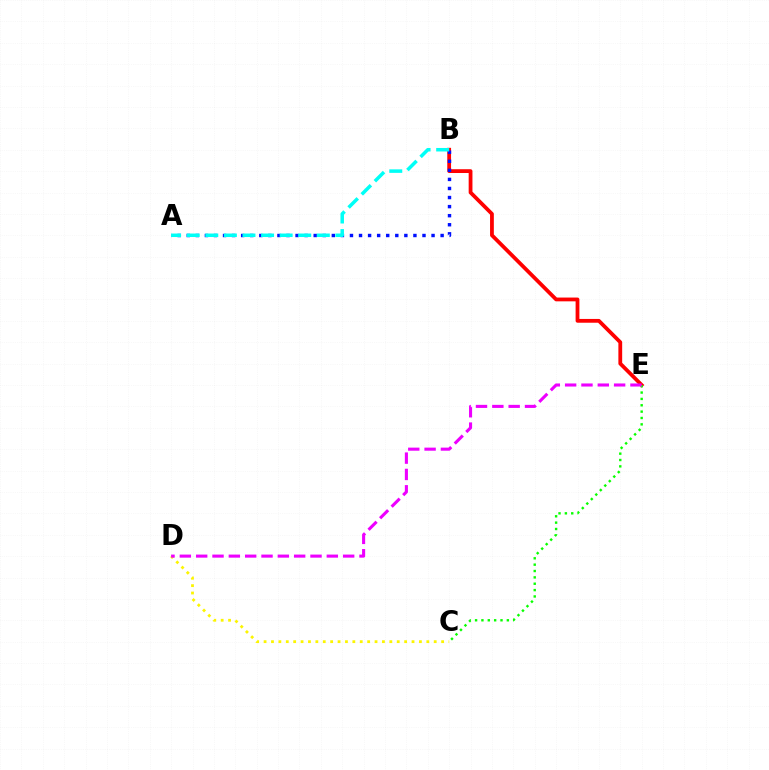{('B', 'E'): [{'color': '#ff0000', 'line_style': 'solid', 'thickness': 2.73}], ('A', 'B'): [{'color': '#0010ff', 'line_style': 'dotted', 'thickness': 2.46}, {'color': '#00fff6', 'line_style': 'dashed', 'thickness': 2.53}], ('C', 'D'): [{'color': '#fcf500', 'line_style': 'dotted', 'thickness': 2.01}], ('C', 'E'): [{'color': '#08ff00', 'line_style': 'dotted', 'thickness': 1.73}], ('D', 'E'): [{'color': '#ee00ff', 'line_style': 'dashed', 'thickness': 2.22}]}